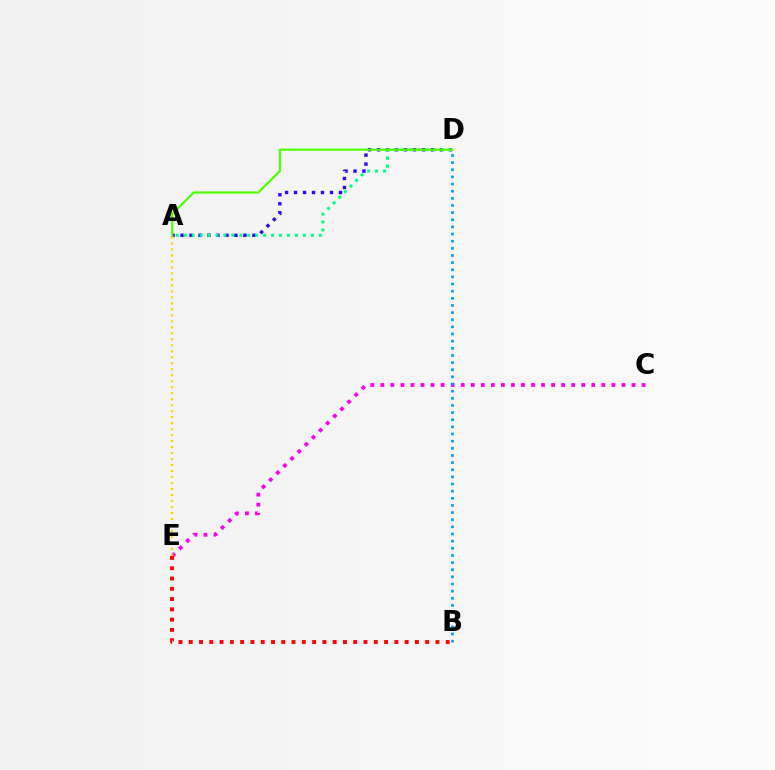{('C', 'E'): [{'color': '#ff00ed', 'line_style': 'dotted', 'thickness': 2.73}], ('A', 'D'): [{'color': '#3700ff', 'line_style': 'dotted', 'thickness': 2.44}, {'color': '#00ff86', 'line_style': 'dotted', 'thickness': 2.16}, {'color': '#4fff00', 'line_style': 'solid', 'thickness': 1.58}], ('B', 'D'): [{'color': '#009eff', 'line_style': 'dotted', 'thickness': 1.94}], ('A', 'E'): [{'color': '#ffd500', 'line_style': 'dotted', 'thickness': 1.63}], ('B', 'E'): [{'color': '#ff0000', 'line_style': 'dotted', 'thickness': 2.79}]}